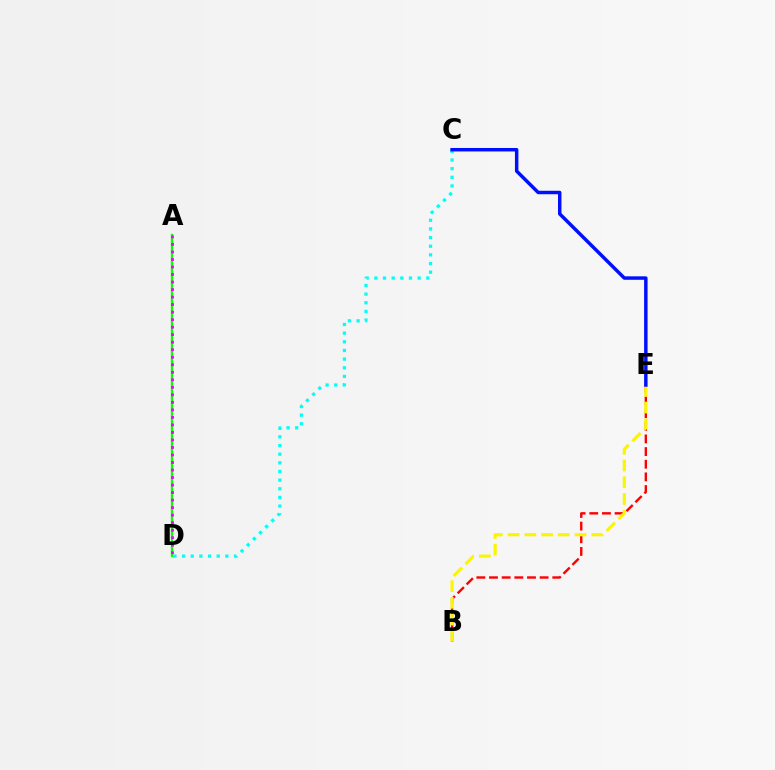{('B', 'E'): [{'color': '#ff0000', 'line_style': 'dashed', 'thickness': 1.72}, {'color': '#fcf500', 'line_style': 'dashed', 'thickness': 2.27}], ('A', 'D'): [{'color': '#08ff00', 'line_style': 'solid', 'thickness': 1.67}, {'color': '#ee00ff', 'line_style': 'dotted', 'thickness': 2.04}], ('C', 'D'): [{'color': '#00fff6', 'line_style': 'dotted', 'thickness': 2.35}], ('C', 'E'): [{'color': '#0010ff', 'line_style': 'solid', 'thickness': 2.49}]}